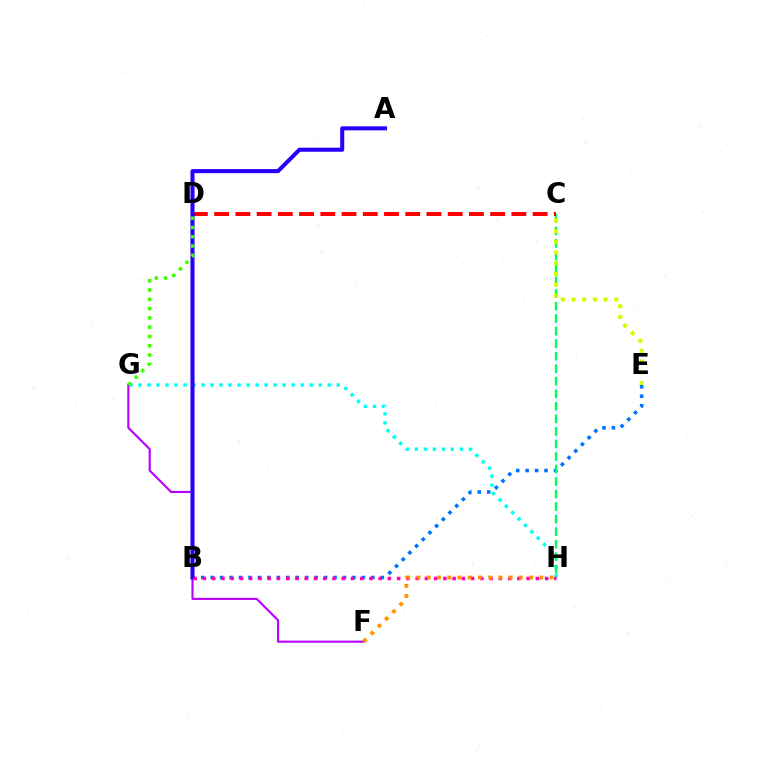{('F', 'G'): [{'color': '#b900ff', 'line_style': 'solid', 'thickness': 1.54}], ('B', 'E'): [{'color': '#0074ff', 'line_style': 'dotted', 'thickness': 2.57}], ('G', 'H'): [{'color': '#00fff6', 'line_style': 'dotted', 'thickness': 2.45}], ('C', 'H'): [{'color': '#00ff5c', 'line_style': 'dashed', 'thickness': 1.7}], ('C', 'D'): [{'color': '#ff0000', 'line_style': 'dashed', 'thickness': 2.88}], ('A', 'B'): [{'color': '#2500ff', 'line_style': 'solid', 'thickness': 2.92}], ('D', 'G'): [{'color': '#3dff00', 'line_style': 'dotted', 'thickness': 2.52}], ('B', 'H'): [{'color': '#ff00ac', 'line_style': 'dotted', 'thickness': 2.51}], ('C', 'E'): [{'color': '#d1ff00', 'line_style': 'dotted', 'thickness': 2.91}], ('F', 'H'): [{'color': '#ff9400', 'line_style': 'dotted', 'thickness': 2.78}]}